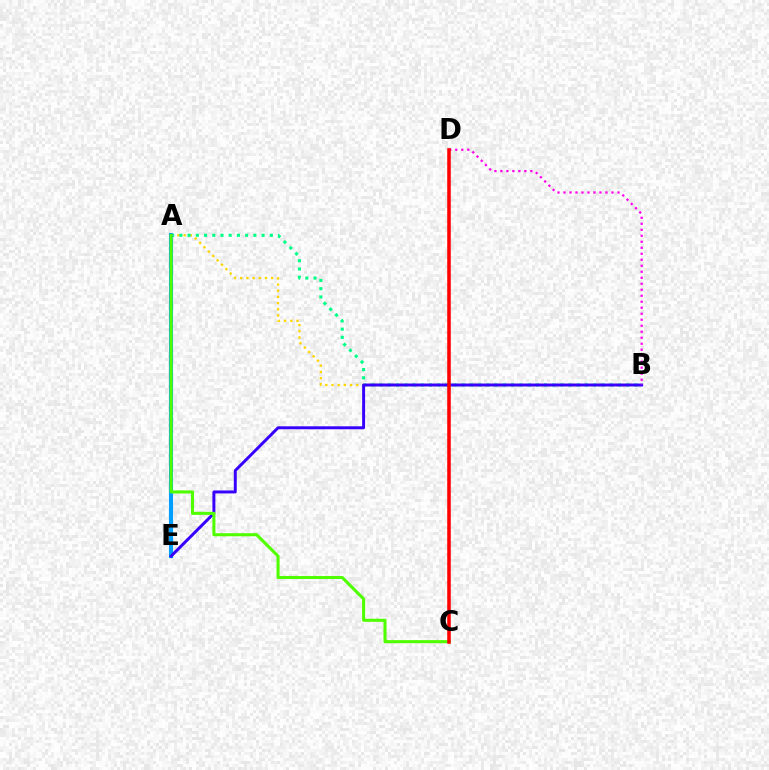{('A', 'B'): [{'color': '#ffd500', 'line_style': 'dotted', 'thickness': 1.68}, {'color': '#00ff86', 'line_style': 'dotted', 'thickness': 2.23}], ('A', 'E'): [{'color': '#009eff', 'line_style': 'solid', 'thickness': 2.95}], ('B', 'E'): [{'color': '#3700ff', 'line_style': 'solid', 'thickness': 2.13}], ('B', 'D'): [{'color': '#ff00ed', 'line_style': 'dotted', 'thickness': 1.63}], ('A', 'C'): [{'color': '#4fff00', 'line_style': 'solid', 'thickness': 2.2}], ('C', 'D'): [{'color': '#ff0000', 'line_style': 'solid', 'thickness': 2.56}]}